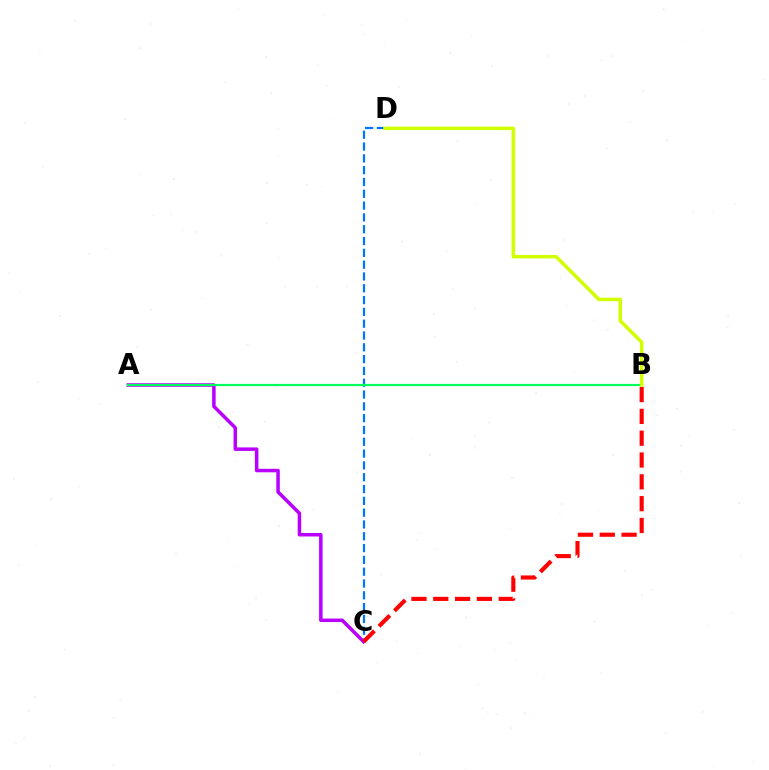{('C', 'D'): [{'color': '#0074ff', 'line_style': 'dashed', 'thickness': 1.6}], ('A', 'C'): [{'color': '#b900ff', 'line_style': 'solid', 'thickness': 2.52}], ('B', 'C'): [{'color': '#ff0000', 'line_style': 'dashed', 'thickness': 2.96}], ('A', 'B'): [{'color': '#00ff5c', 'line_style': 'solid', 'thickness': 1.56}], ('B', 'D'): [{'color': '#d1ff00', 'line_style': 'solid', 'thickness': 2.52}]}